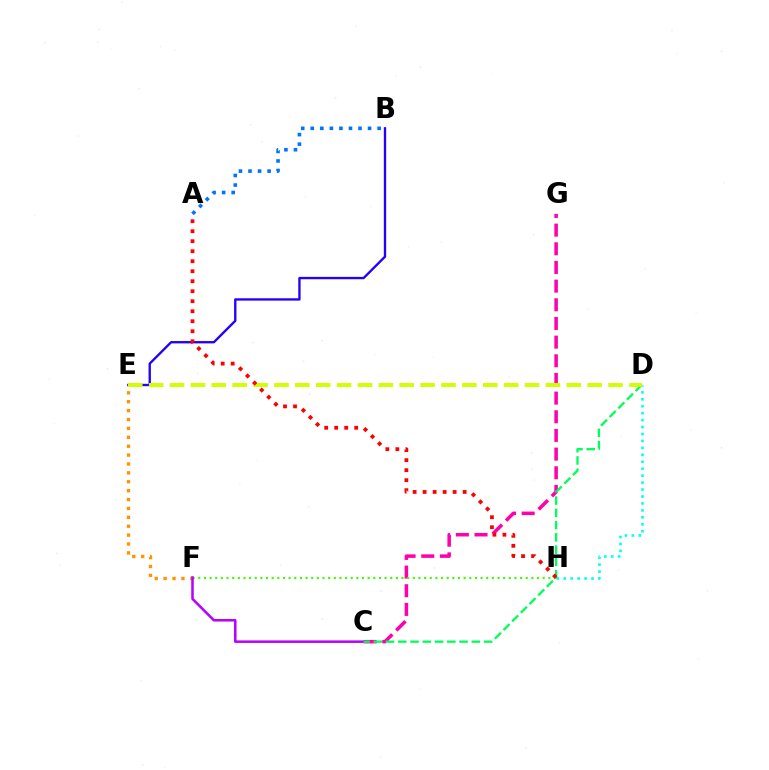{('C', 'G'): [{'color': '#ff00ac', 'line_style': 'dashed', 'thickness': 2.54}], ('E', 'F'): [{'color': '#ff9400', 'line_style': 'dotted', 'thickness': 2.42}], ('D', 'H'): [{'color': '#00fff6', 'line_style': 'dotted', 'thickness': 1.89}], ('F', 'H'): [{'color': '#3dff00', 'line_style': 'dotted', 'thickness': 1.53}], ('C', 'F'): [{'color': '#b900ff', 'line_style': 'solid', 'thickness': 1.82}], ('B', 'E'): [{'color': '#2500ff', 'line_style': 'solid', 'thickness': 1.69}], ('C', 'D'): [{'color': '#00ff5c', 'line_style': 'dashed', 'thickness': 1.66}], ('D', 'E'): [{'color': '#d1ff00', 'line_style': 'dashed', 'thickness': 2.84}], ('A', 'H'): [{'color': '#ff0000', 'line_style': 'dotted', 'thickness': 2.72}], ('A', 'B'): [{'color': '#0074ff', 'line_style': 'dotted', 'thickness': 2.59}]}